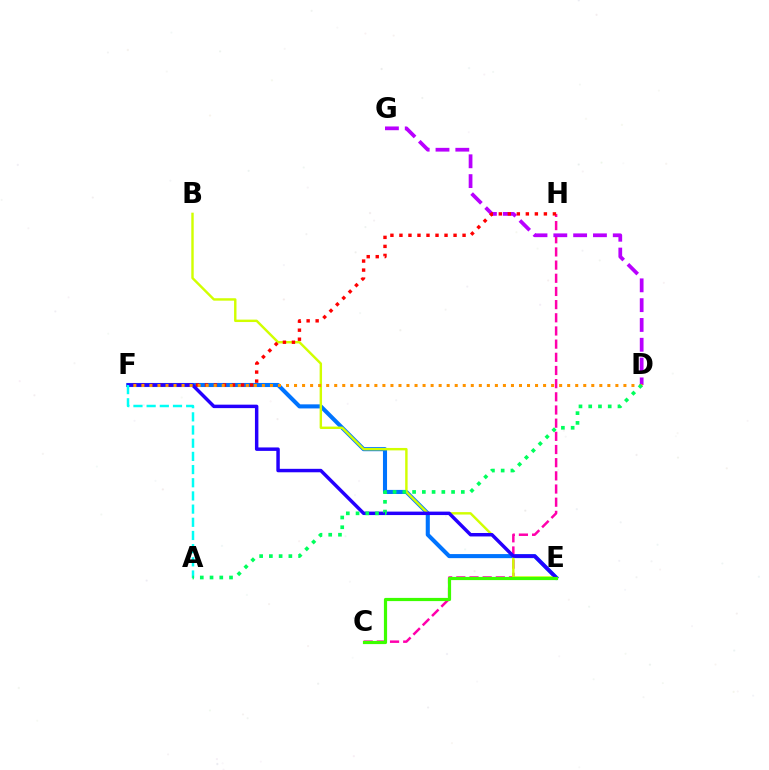{('E', 'F'): [{'color': '#0074ff', 'line_style': 'solid', 'thickness': 2.94}, {'color': '#2500ff', 'line_style': 'solid', 'thickness': 2.49}], ('C', 'H'): [{'color': '#ff00ac', 'line_style': 'dashed', 'thickness': 1.79}], ('D', 'G'): [{'color': '#b900ff', 'line_style': 'dashed', 'thickness': 2.69}], ('B', 'E'): [{'color': '#d1ff00', 'line_style': 'solid', 'thickness': 1.74}], ('F', 'H'): [{'color': '#ff0000', 'line_style': 'dotted', 'thickness': 2.45}], ('A', 'F'): [{'color': '#00fff6', 'line_style': 'dashed', 'thickness': 1.79}], ('D', 'F'): [{'color': '#ff9400', 'line_style': 'dotted', 'thickness': 2.18}], ('C', 'E'): [{'color': '#3dff00', 'line_style': 'solid', 'thickness': 2.29}], ('A', 'D'): [{'color': '#00ff5c', 'line_style': 'dotted', 'thickness': 2.65}]}